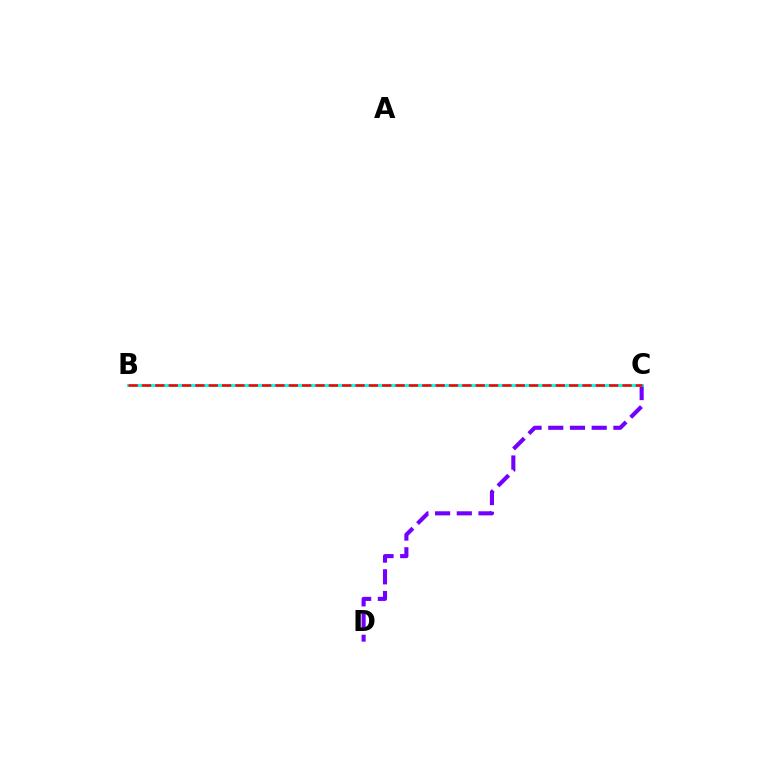{('B', 'C'): [{'color': '#84ff00', 'line_style': 'solid', 'thickness': 1.88}, {'color': '#00fff6', 'line_style': 'solid', 'thickness': 1.99}, {'color': '#ff0000', 'line_style': 'dashed', 'thickness': 1.81}], ('C', 'D'): [{'color': '#7200ff', 'line_style': 'dashed', 'thickness': 2.95}]}